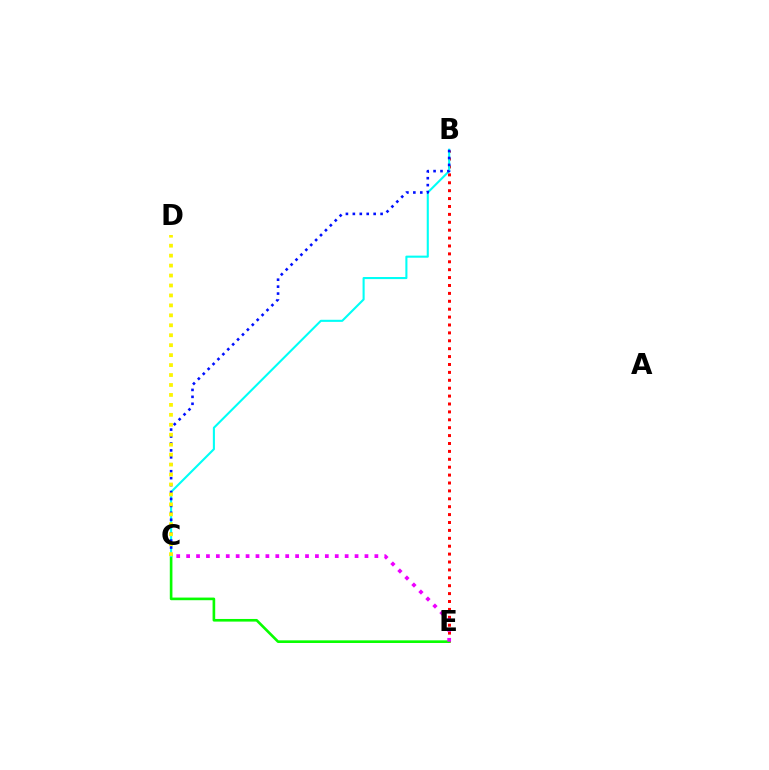{('B', 'E'): [{'color': '#ff0000', 'line_style': 'dotted', 'thickness': 2.15}], ('C', 'E'): [{'color': '#08ff00', 'line_style': 'solid', 'thickness': 1.9}, {'color': '#ee00ff', 'line_style': 'dotted', 'thickness': 2.69}], ('B', 'C'): [{'color': '#00fff6', 'line_style': 'solid', 'thickness': 1.51}, {'color': '#0010ff', 'line_style': 'dotted', 'thickness': 1.88}], ('C', 'D'): [{'color': '#fcf500', 'line_style': 'dotted', 'thickness': 2.7}]}